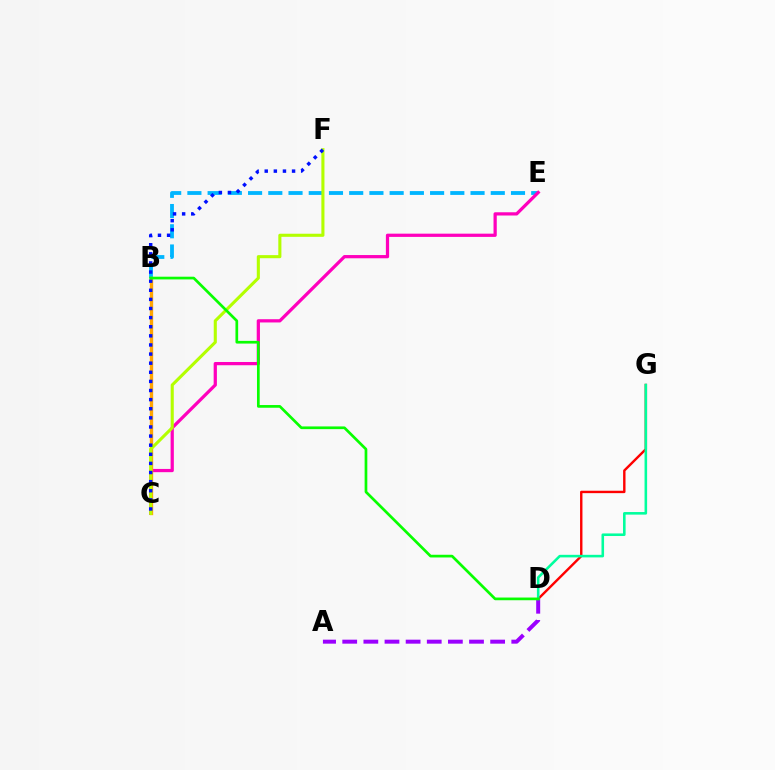{('B', 'E'): [{'color': '#00b5ff', 'line_style': 'dashed', 'thickness': 2.75}], ('D', 'G'): [{'color': '#ff0000', 'line_style': 'solid', 'thickness': 1.73}, {'color': '#00ff9d', 'line_style': 'solid', 'thickness': 1.86}], ('C', 'E'): [{'color': '#ff00bd', 'line_style': 'solid', 'thickness': 2.33}], ('A', 'D'): [{'color': '#9b00ff', 'line_style': 'dashed', 'thickness': 2.87}], ('B', 'C'): [{'color': '#ffa500', 'line_style': 'solid', 'thickness': 2.41}], ('C', 'F'): [{'color': '#b3ff00', 'line_style': 'solid', 'thickness': 2.22}, {'color': '#0010ff', 'line_style': 'dotted', 'thickness': 2.48}], ('B', 'D'): [{'color': '#08ff00', 'line_style': 'solid', 'thickness': 1.94}]}